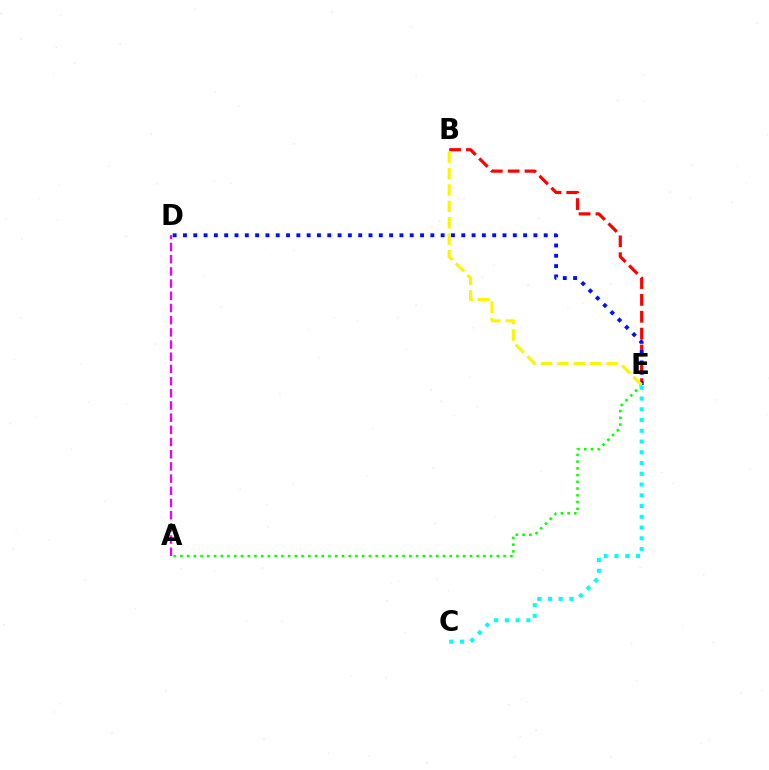{('B', 'E'): [{'color': '#ff0000', 'line_style': 'dashed', 'thickness': 2.29}, {'color': '#fcf500', 'line_style': 'dashed', 'thickness': 2.23}], ('A', 'E'): [{'color': '#08ff00', 'line_style': 'dotted', 'thickness': 1.83}], ('D', 'E'): [{'color': '#0010ff', 'line_style': 'dotted', 'thickness': 2.8}], ('C', 'E'): [{'color': '#00fff6', 'line_style': 'dotted', 'thickness': 2.92}], ('A', 'D'): [{'color': '#ee00ff', 'line_style': 'dashed', 'thickness': 1.66}]}